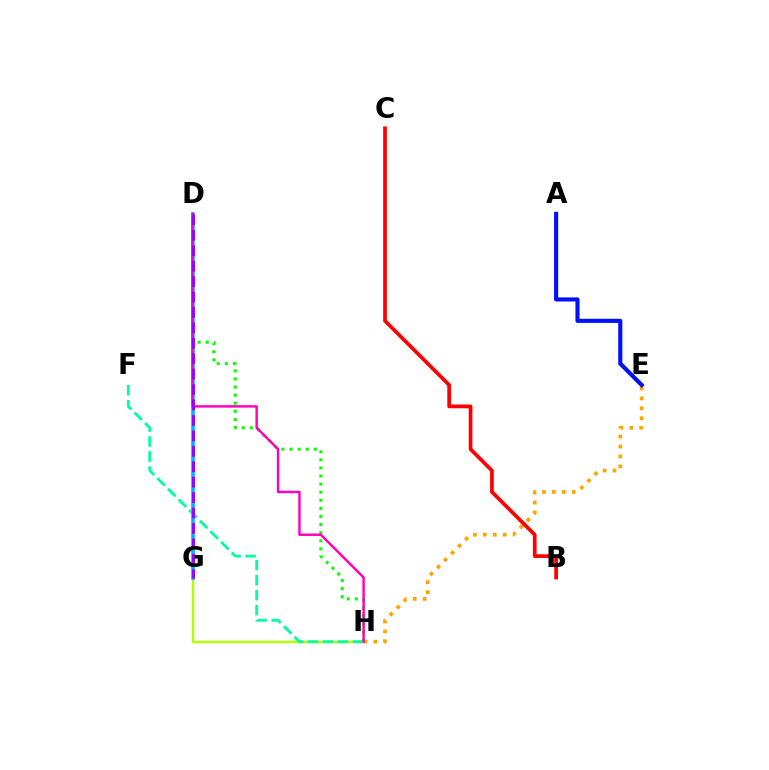{('E', 'H'): [{'color': '#ffa500', 'line_style': 'dotted', 'thickness': 2.7}], ('G', 'H'): [{'color': '#b3ff00', 'line_style': 'solid', 'thickness': 1.75}], ('F', 'H'): [{'color': '#00ff9d', 'line_style': 'dashed', 'thickness': 2.04}], ('D', 'G'): [{'color': '#00b5ff', 'line_style': 'solid', 'thickness': 2.61}, {'color': '#9b00ff', 'line_style': 'dashed', 'thickness': 2.1}], ('D', 'H'): [{'color': '#08ff00', 'line_style': 'dotted', 'thickness': 2.2}, {'color': '#ff00bd', 'line_style': 'solid', 'thickness': 1.77}], ('B', 'C'): [{'color': '#ff0000', 'line_style': 'solid', 'thickness': 2.68}], ('A', 'E'): [{'color': '#0010ff', 'line_style': 'solid', 'thickness': 2.96}]}